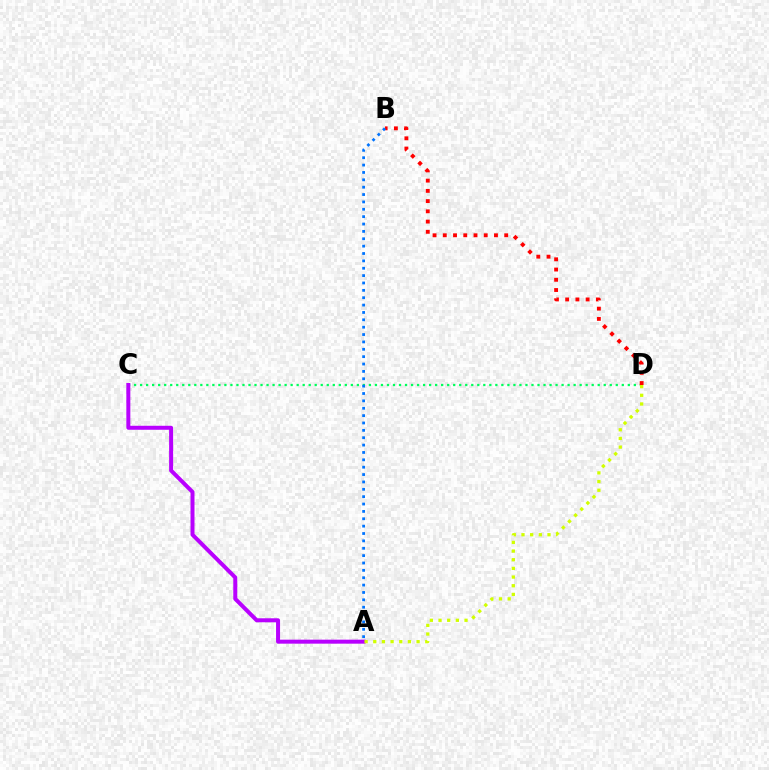{('C', 'D'): [{'color': '#00ff5c', 'line_style': 'dotted', 'thickness': 1.64}], ('B', 'D'): [{'color': '#ff0000', 'line_style': 'dotted', 'thickness': 2.78}], ('A', 'B'): [{'color': '#0074ff', 'line_style': 'dotted', 'thickness': 2.0}], ('A', 'C'): [{'color': '#b900ff', 'line_style': 'solid', 'thickness': 2.88}], ('A', 'D'): [{'color': '#d1ff00', 'line_style': 'dotted', 'thickness': 2.35}]}